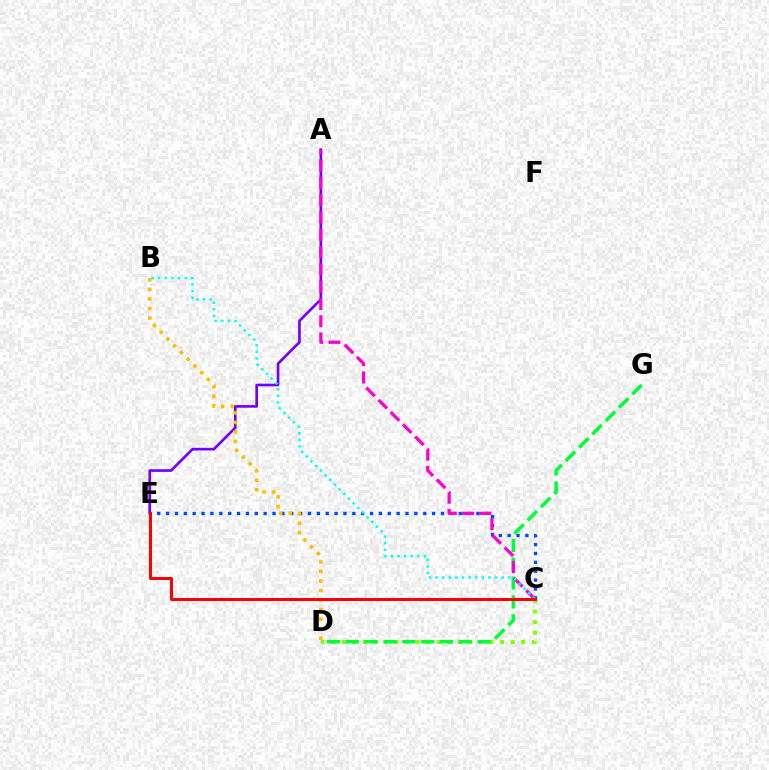{('C', 'D'): [{'color': '#84ff00', 'line_style': 'dotted', 'thickness': 2.87}], ('C', 'E'): [{'color': '#004bff', 'line_style': 'dotted', 'thickness': 2.41}, {'color': '#ff0000', 'line_style': 'solid', 'thickness': 2.15}], ('A', 'E'): [{'color': '#7200ff', 'line_style': 'solid', 'thickness': 1.91}], ('B', 'D'): [{'color': '#ffbd00', 'line_style': 'dotted', 'thickness': 2.59}], ('D', 'G'): [{'color': '#00ff39', 'line_style': 'dashed', 'thickness': 2.56}], ('A', 'C'): [{'color': '#ff00cf', 'line_style': 'dashed', 'thickness': 2.35}], ('B', 'C'): [{'color': '#00fff6', 'line_style': 'dotted', 'thickness': 1.8}]}